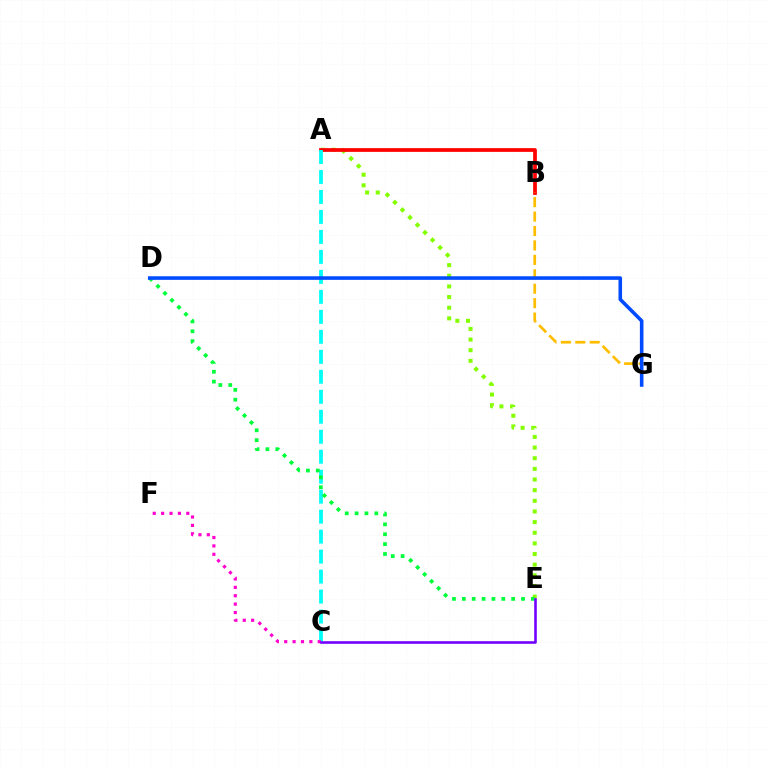{('A', 'E'): [{'color': '#84ff00', 'line_style': 'dotted', 'thickness': 2.89}], ('A', 'B'): [{'color': '#ff0000', 'line_style': 'solid', 'thickness': 2.69}], ('A', 'C'): [{'color': '#00fff6', 'line_style': 'dashed', 'thickness': 2.71}], ('D', 'E'): [{'color': '#00ff39', 'line_style': 'dotted', 'thickness': 2.68}], ('C', 'F'): [{'color': '#ff00cf', 'line_style': 'dotted', 'thickness': 2.28}], ('C', 'E'): [{'color': '#7200ff', 'line_style': 'solid', 'thickness': 1.87}], ('B', 'G'): [{'color': '#ffbd00', 'line_style': 'dashed', 'thickness': 1.96}], ('D', 'G'): [{'color': '#004bff', 'line_style': 'solid', 'thickness': 2.58}]}